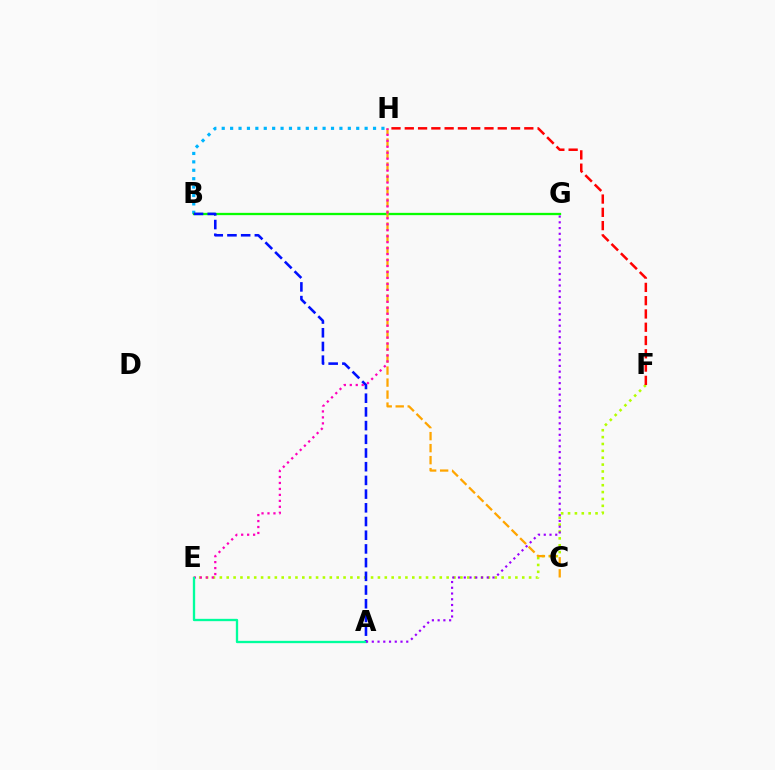{('B', 'H'): [{'color': '#00b5ff', 'line_style': 'dotted', 'thickness': 2.28}], ('E', 'F'): [{'color': '#b3ff00', 'line_style': 'dotted', 'thickness': 1.87}], ('B', 'G'): [{'color': '#08ff00', 'line_style': 'solid', 'thickness': 1.65}], ('F', 'H'): [{'color': '#ff0000', 'line_style': 'dashed', 'thickness': 1.8}], ('C', 'H'): [{'color': '#ffa500', 'line_style': 'dashed', 'thickness': 1.63}], ('A', 'B'): [{'color': '#0010ff', 'line_style': 'dashed', 'thickness': 1.86}], ('E', 'H'): [{'color': '#ff00bd', 'line_style': 'dotted', 'thickness': 1.62}], ('A', 'E'): [{'color': '#00ff9d', 'line_style': 'solid', 'thickness': 1.68}], ('A', 'G'): [{'color': '#9b00ff', 'line_style': 'dotted', 'thickness': 1.56}]}